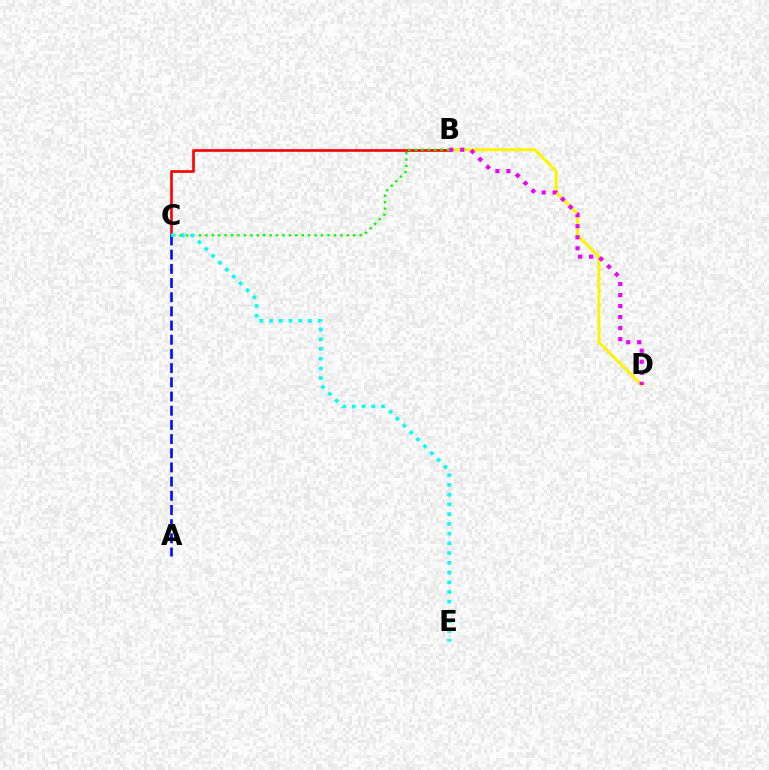{('B', 'C'): [{'color': '#ff0000', 'line_style': 'solid', 'thickness': 1.9}, {'color': '#08ff00', 'line_style': 'dotted', 'thickness': 1.75}], ('B', 'D'): [{'color': '#fcf500', 'line_style': 'solid', 'thickness': 2.14}, {'color': '#ee00ff', 'line_style': 'dotted', 'thickness': 2.99}], ('A', 'C'): [{'color': '#0010ff', 'line_style': 'dashed', 'thickness': 1.93}], ('C', 'E'): [{'color': '#00fff6', 'line_style': 'dotted', 'thickness': 2.65}]}